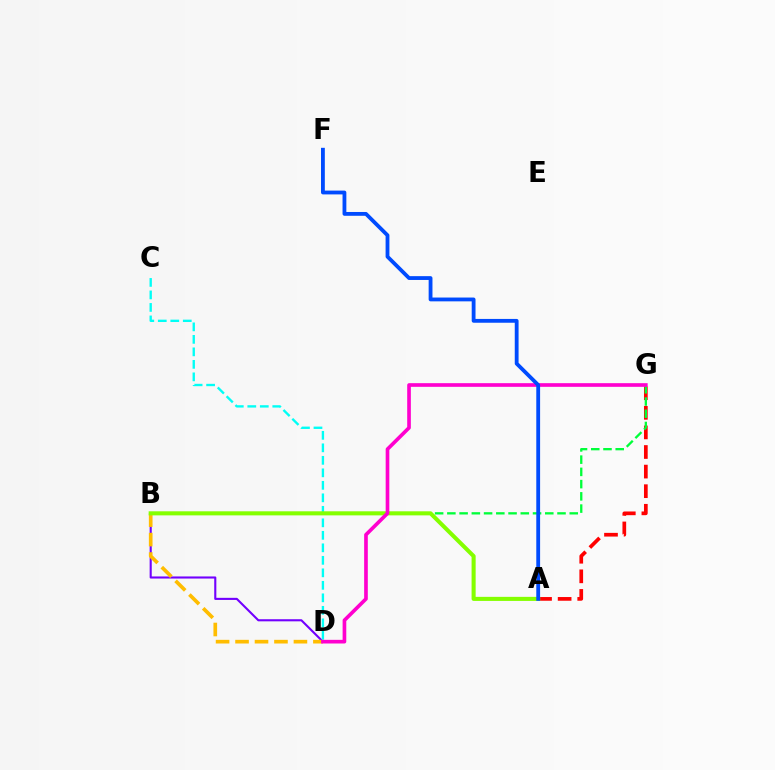{('B', 'D'): [{'color': '#7200ff', 'line_style': 'solid', 'thickness': 1.52}, {'color': '#ffbd00', 'line_style': 'dashed', 'thickness': 2.64}], ('C', 'D'): [{'color': '#00fff6', 'line_style': 'dashed', 'thickness': 1.7}], ('A', 'G'): [{'color': '#ff0000', 'line_style': 'dashed', 'thickness': 2.66}], ('B', 'G'): [{'color': '#00ff39', 'line_style': 'dashed', 'thickness': 1.66}], ('A', 'B'): [{'color': '#84ff00', 'line_style': 'solid', 'thickness': 2.93}], ('D', 'G'): [{'color': '#ff00cf', 'line_style': 'solid', 'thickness': 2.63}], ('A', 'F'): [{'color': '#004bff', 'line_style': 'solid', 'thickness': 2.75}]}